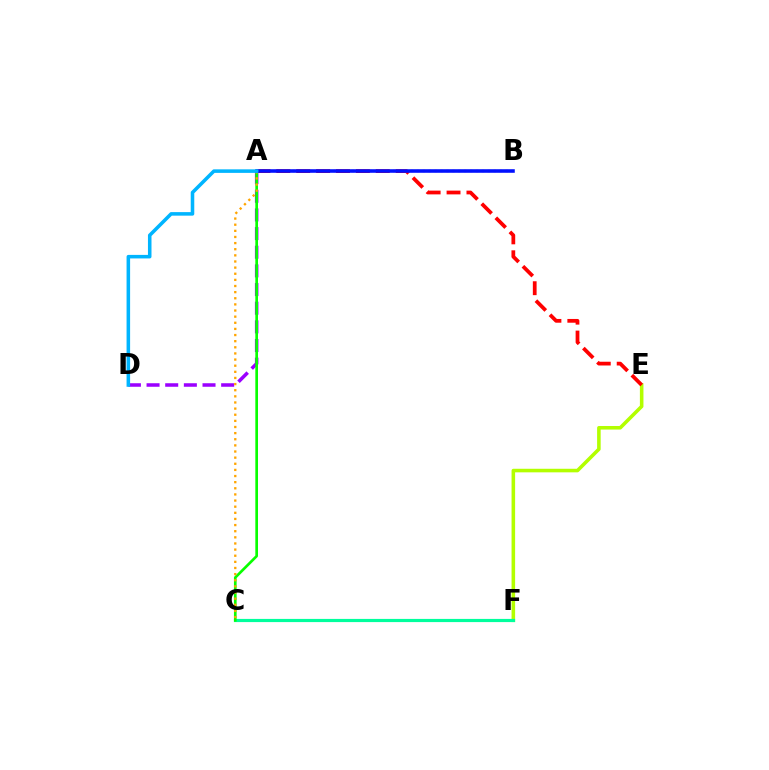{('A', 'D'): [{'color': '#9b00ff', 'line_style': 'dashed', 'thickness': 2.53}, {'color': '#00b5ff', 'line_style': 'solid', 'thickness': 2.55}], ('E', 'F'): [{'color': '#b3ff00', 'line_style': 'solid', 'thickness': 2.57}], ('C', 'F'): [{'color': '#00ff9d', 'line_style': 'solid', 'thickness': 2.29}], ('A', 'B'): [{'color': '#ff00bd', 'line_style': 'dotted', 'thickness': 1.61}, {'color': '#0010ff', 'line_style': 'solid', 'thickness': 2.56}], ('A', 'C'): [{'color': '#08ff00', 'line_style': 'solid', 'thickness': 1.92}, {'color': '#ffa500', 'line_style': 'dotted', 'thickness': 1.67}], ('A', 'E'): [{'color': '#ff0000', 'line_style': 'dashed', 'thickness': 2.7}]}